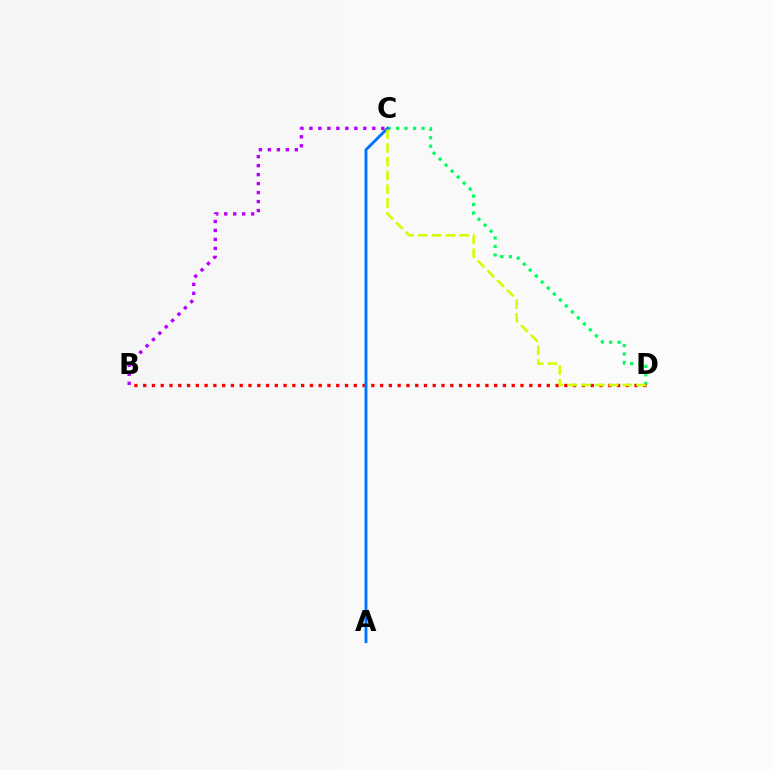{('C', 'D'): [{'color': '#00ff5c', 'line_style': 'dotted', 'thickness': 2.3}, {'color': '#d1ff00', 'line_style': 'dashed', 'thickness': 1.87}], ('B', 'D'): [{'color': '#ff0000', 'line_style': 'dotted', 'thickness': 2.38}], ('A', 'C'): [{'color': '#0074ff', 'line_style': 'solid', 'thickness': 2.08}], ('B', 'C'): [{'color': '#b900ff', 'line_style': 'dotted', 'thickness': 2.44}]}